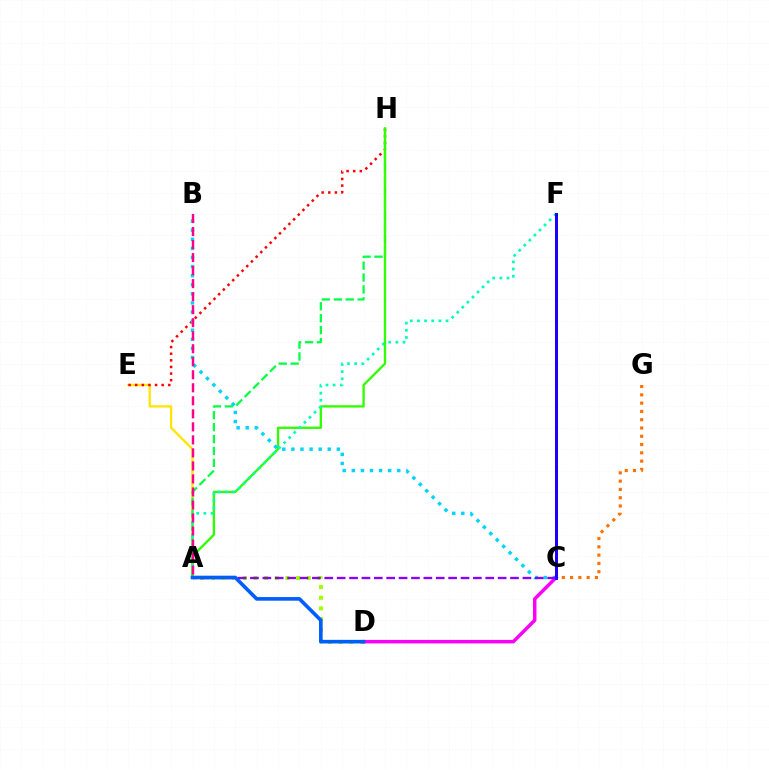{('A', 'E'): [{'color': '#ffe600', 'line_style': 'solid', 'thickness': 1.67}], ('E', 'H'): [{'color': '#ff0000', 'line_style': 'dotted', 'thickness': 1.8}], ('A', 'H'): [{'color': '#00ff45', 'line_style': 'dashed', 'thickness': 1.62}, {'color': '#31ff00', 'line_style': 'solid', 'thickness': 1.69}], ('A', 'D'): [{'color': '#a2ff00', 'line_style': 'dotted', 'thickness': 2.9}, {'color': '#005dff', 'line_style': 'solid', 'thickness': 2.61}], ('C', 'G'): [{'color': '#ff7000', 'line_style': 'dotted', 'thickness': 2.25}], ('B', 'C'): [{'color': '#00d3ff', 'line_style': 'dotted', 'thickness': 2.47}], ('A', 'F'): [{'color': '#00ffbb', 'line_style': 'dotted', 'thickness': 1.94}], ('A', 'B'): [{'color': '#ff0088', 'line_style': 'dashed', 'thickness': 1.77}], ('C', 'D'): [{'color': '#fa00f9', 'line_style': 'solid', 'thickness': 2.5}], ('A', 'C'): [{'color': '#8a00ff', 'line_style': 'dashed', 'thickness': 1.68}], ('C', 'F'): [{'color': '#1900ff', 'line_style': 'solid', 'thickness': 2.17}]}